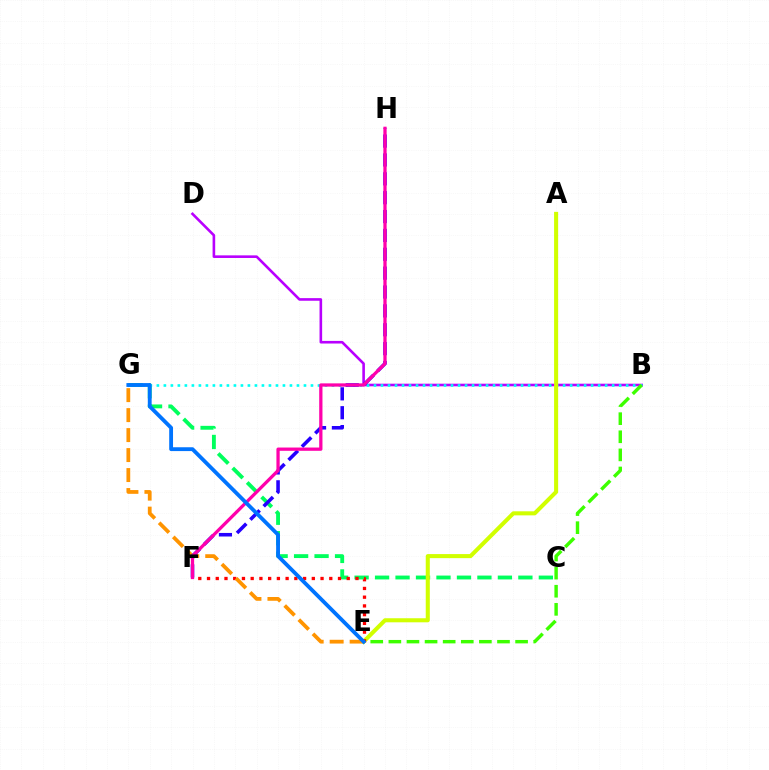{('C', 'G'): [{'color': '#00ff5c', 'line_style': 'dashed', 'thickness': 2.78}], ('B', 'D'): [{'color': '#b900ff', 'line_style': 'solid', 'thickness': 1.88}], ('B', 'G'): [{'color': '#00fff6', 'line_style': 'dotted', 'thickness': 1.9}], ('A', 'E'): [{'color': '#d1ff00', 'line_style': 'solid', 'thickness': 2.92}], ('E', 'F'): [{'color': '#ff0000', 'line_style': 'dotted', 'thickness': 2.37}], ('E', 'G'): [{'color': '#ff9400', 'line_style': 'dashed', 'thickness': 2.71}, {'color': '#0074ff', 'line_style': 'solid', 'thickness': 2.76}], ('B', 'E'): [{'color': '#3dff00', 'line_style': 'dashed', 'thickness': 2.46}], ('F', 'H'): [{'color': '#2500ff', 'line_style': 'dashed', 'thickness': 2.56}, {'color': '#ff00ac', 'line_style': 'solid', 'thickness': 2.35}]}